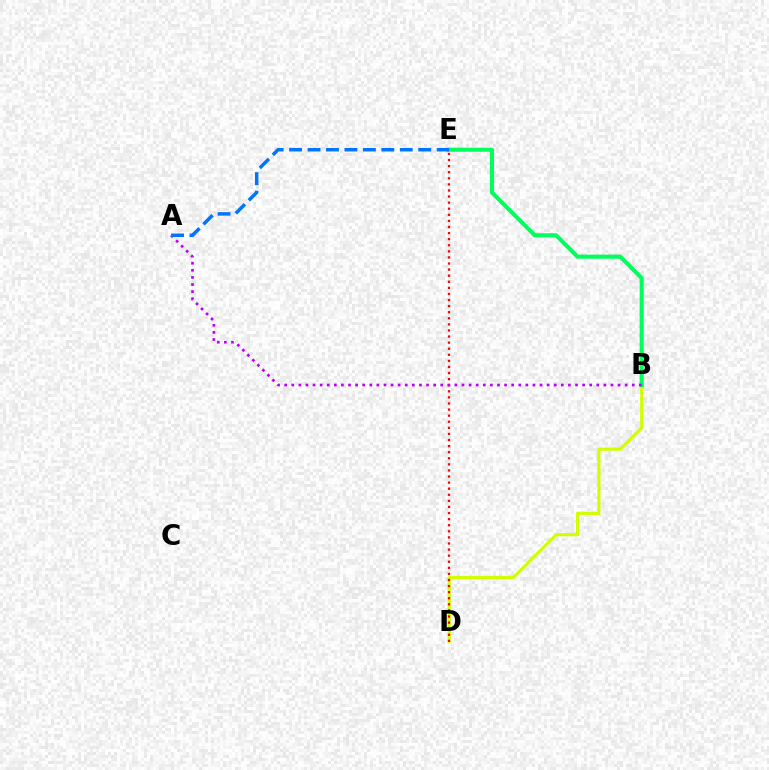{('B', 'D'): [{'color': '#d1ff00', 'line_style': 'solid', 'thickness': 2.24}], ('D', 'E'): [{'color': '#ff0000', 'line_style': 'dotted', 'thickness': 1.65}], ('B', 'E'): [{'color': '#00ff5c', 'line_style': 'solid', 'thickness': 2.94}], ('A', 'B'): [{'color': '#b900ff', 'line_style': 'dotted', 'thickness': 1.93}], ('A', 'E'): [{'color': '#0074ff', 'line_style': 'dashed', 'thickness': 2.51}]}